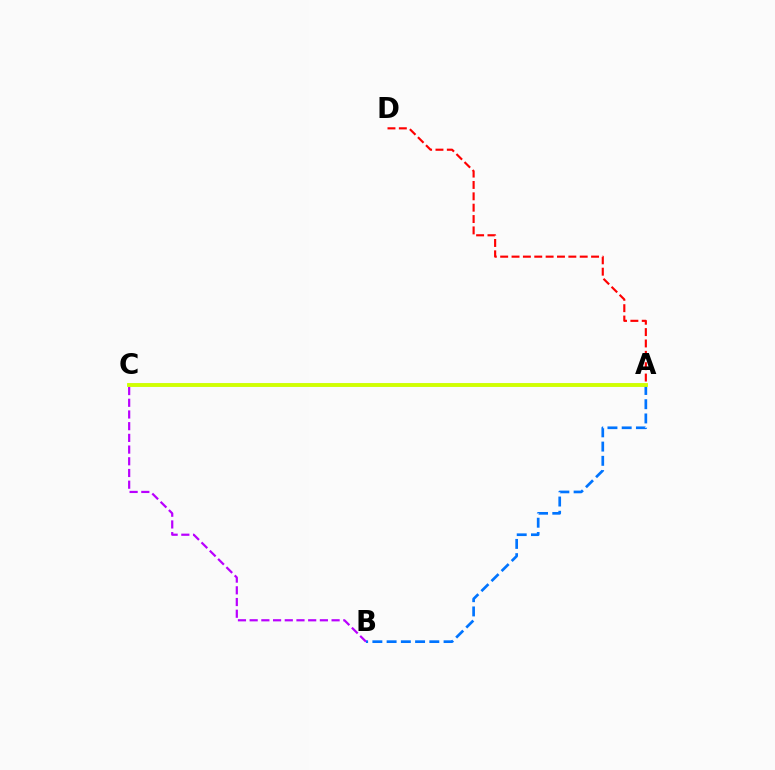{('A', 'D'): [{'color': '#ff0000', 'line_style': 'dashed', 'thickness': 1.54}], ('A', 'C'): [{'color': '#00ff5c', 'line_style': 'solid', 'thickness': 1.75}, {'color': '#d1ff00', 'line_style': 'solid', 'thickness': 2.76}], ('A', 'B'): [{'color': '#0074ff', 'line_style': 'dashed', 'thickness': 1.93}], ('B', 'C'): [{'color': '#b900ff', 'line_style': 'dashed', 'thickness': 1.59}]}